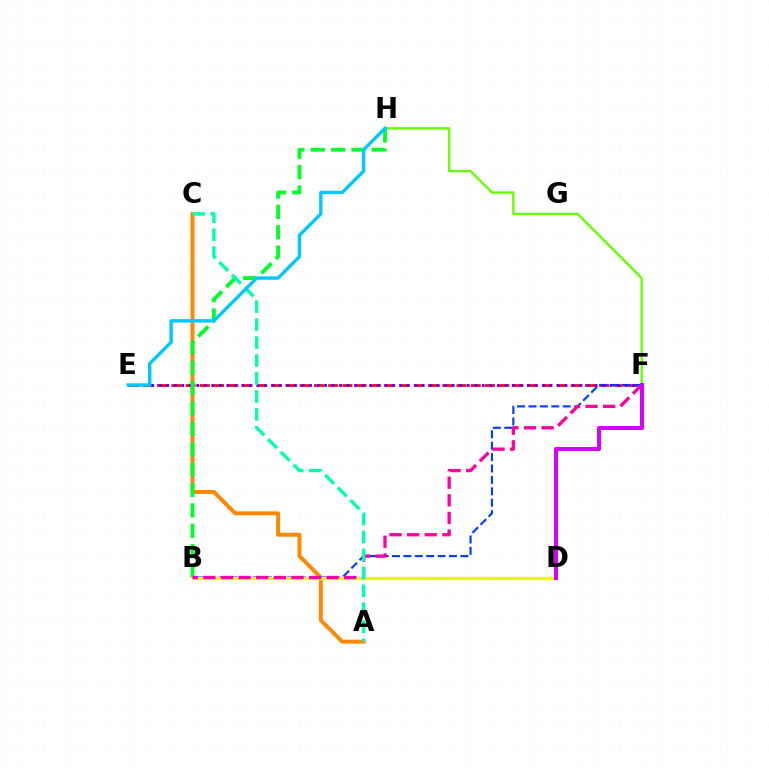{('E', 'F'): [{'color': '#ff0000', 'line_style': 'dashed', 'thickness': 1.94}, {'color': '#4f00ff', 'line_style': 'dotted', 'thickness': 2.04}], ('A', 'C'): [{'color': '#ff8800', 'line_style': 'solid', 'thickness': 2.84}, {'color': '#00ffaf', 'line_style': 'dashed', 'thickness': 2.44}], ('B', 'F'): [{'color': '#003fff', 'line_style': 'dashed', 'thickness': 1.55}, {'color': '#ff00a0', 'line_style': 'dashed', 'thickness': 2.39}], ('B', 'H'): [{'color': '#00ff27', 'line_style': 'dashed', 'thickness': 2.77}], ('B', 'D'): [{'color': '#eeff00', 'line_style': 'solid', 'thickness': 2.38}], ('F', 'H'): [{'color': '#66ff00', 'line_style': 'solid', 'thickness': 1.68}], ('D', 'F'): [{'color': '#d600ff', 'line_style': 'solid', 'thickness': 2.9}], ('E', 'H'): [{'color': '#00c7ff', 'line_style': 'solid', 'thickness': 2.43}]}